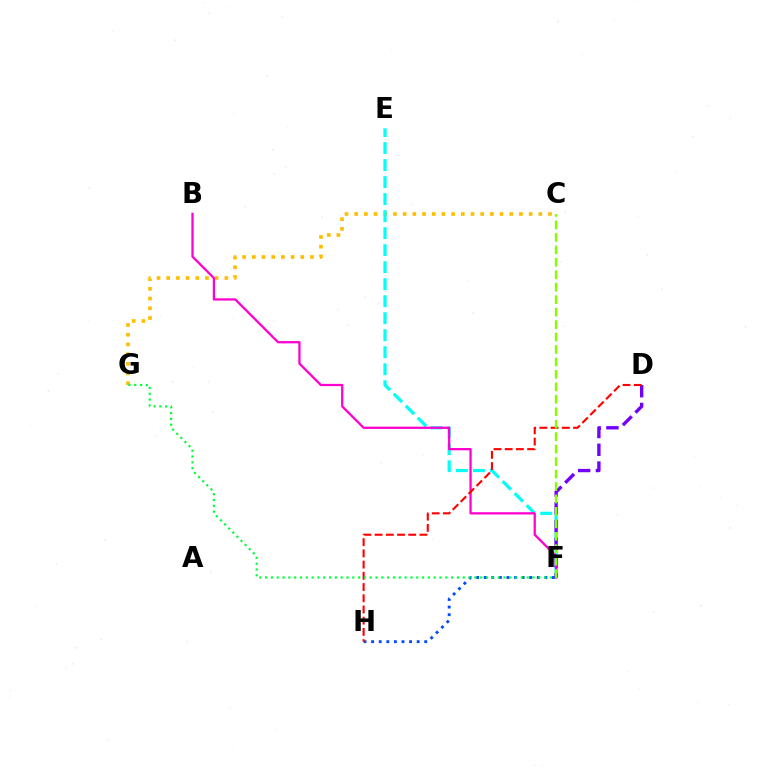{('C', 'G'): [{'color': '#ffbd00', 'line_style': 'dotted', 'thickness': 2.63}], ('E', 'F'): [{'color': '#00fff6', 'line_style': 'dashed', 'thickness': 2.31}], ('F', 'H'): [{'color': '#004bff', 'line_style': 'dotted', 'thickness': 2.06}], ('D', 'F'): [{'color': '#7200ff', 'line_style': 'dashed', 'thickness': 2.41}], ('B', 'F'): [{'color': '#ff00cf', 'line_style': 'solid', 'thickness': 1.64}], ('D', 'H'): [{'color': '#ff0000', 'line_style': 'dashed', 'thickness': 1.52}], ('C', 'F'): [{'color': '#84ff00', 'line_style': 'dashed', 'thickness': 1.69}], ('F', 'G'): [{'color': '#00ff39', 'line_style': 'dotted', 'thickness': 1.58}]}